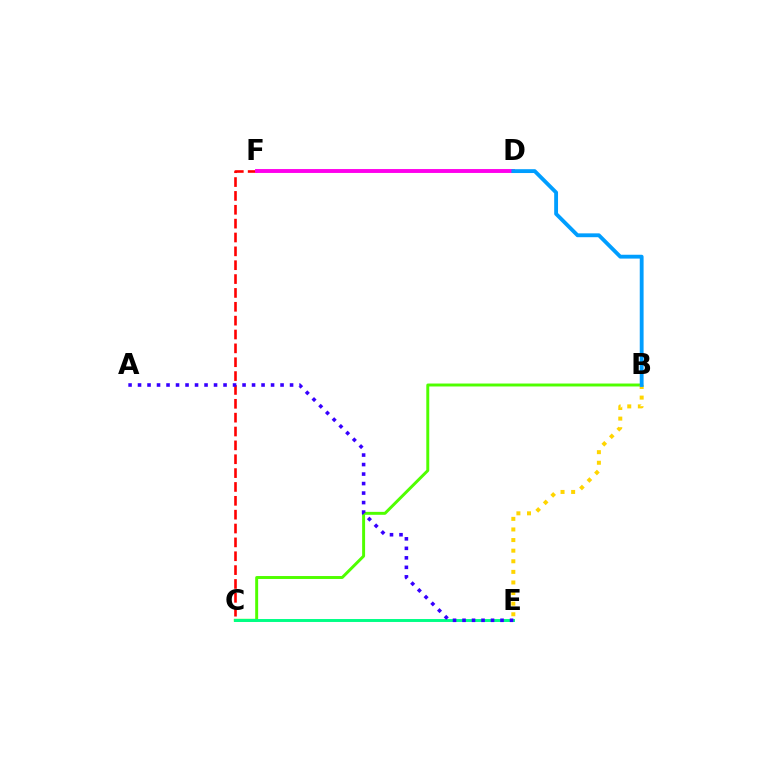{('C', 'F'): [{'color': '#ff0000', 'line_style': 'dashed', 'thickness': 1.88}], ('B', 'C'): [{'color': '#4fff00', 'line_style': 'solid', 'thickness': 2.12}], ('B', 'E'): [{'color': '#ffd500', 'line_style': 'dotted', 'thickness': 2.88}], ('D', 'F'): [{'color': '#ff00ed', 'line_style': 'solid', 'thickness': 2.81}], ('C', 'E'): [{'color': '#00ff86', 'line_style': 'solid', 'thickness': 2.12}], ('B', 'D'): [{'color': '#009eff', 'line_style': 'solid', 'thickness': 2.77}], ('A', 'E'): [{'color': '#3700ff', 'line_style': 'dotted', 'thickness': 2.58}]}